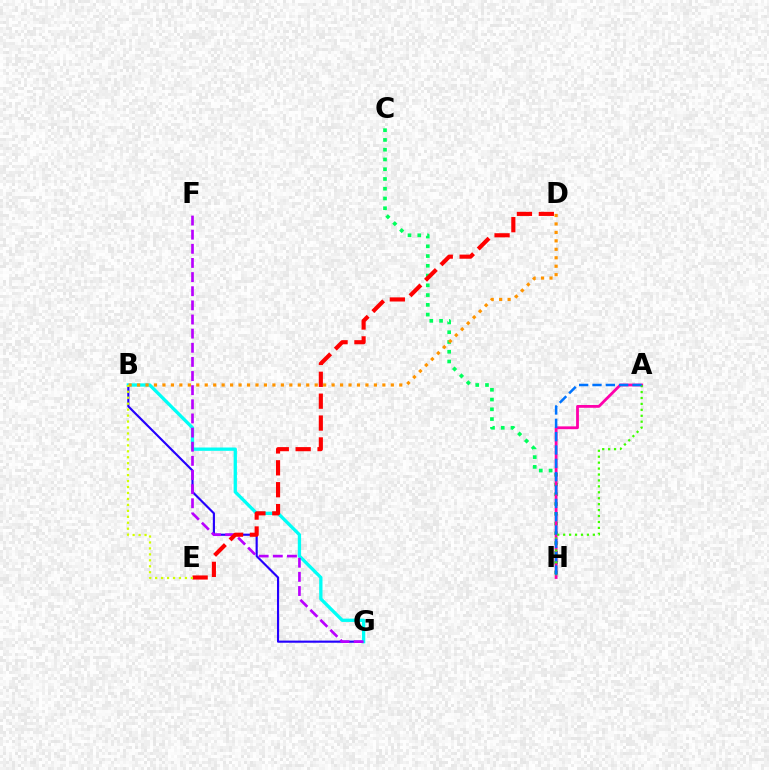{('C', 'H'): [{'color': '#00ff5c', 'line_style': 'dotted', 'thickness': 2.65}], ('B', 'G'): [{'color': '#2500ff', 'line_style': 'solid', 'thickness': 1.54}, {'color': '#00fff6', 'line_style': 'solid', 'thickness': 2.38}], ('A', 'H'): [{'color': '#ff00ac', 'line_style': 'solid', 'thickness': 2.02}, {'color': '#3dff00', 'line_style': 'dotted', 'thickness': 1.61}, {'color': '#0074ff', 'line_style': 'dashed', 'thickness': 1.81}], ('F', 'G'): [{'color': '#b900ff', 'line_style': 'dashed', 'thickness': 1.92}], ('B', 'D'): [{'color': '#ff9400', 'line_style': 'dotted', 'thickness': 2.3}], ('D', 'E'): [{'color': '#ff0000', 'line_style': 'dashed', 'thickness': 2.97}], ('B', 'E'): [{'color': '#d1ff00', 'line_style': 'dotted', 'thickness': 1.62}]}